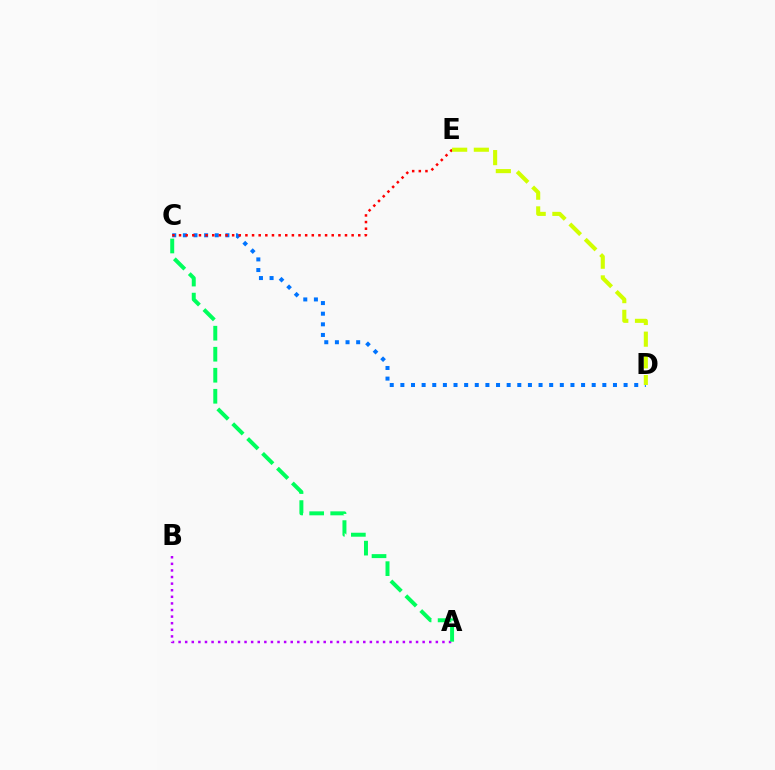{('C', 'D'): [{'color': '#0074ff', 'line_style': 'dotted', 'thickness': 2.89}], ('A', 'B'): [{'color': '#b900ff', 'line_style': 'dotted', 'thickness': 1.79}], ('C', 'E'): [{'color': '#ff0000', 'line_style': 'dotted', 'thickness': 1.8}], ('A', 'C'): [{'color': '#00ff5c', 'line_style': 'dashed', 'thickness': 2.86}], ('D', 'E'): [{'color': '#d1ff00', 'line_style': 'dashed', 'thickness': 2.95}]}